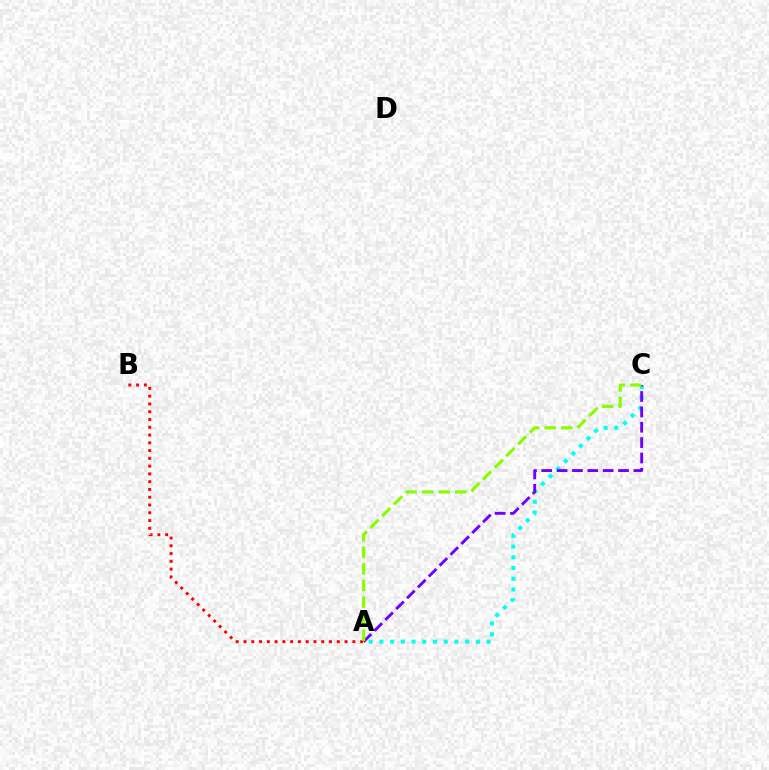{('A', 'C'): [{'color': '#00fff6', 'line_style': 'dotted', 'thickness': 2.91}, {'color': '#7200ff', 'line_style': 'dashed', 'thickness': 2.09}, {'color': '#84ff00', 'line_style': 'dashed', 'thickness': 2.25}], ('A', 'B'): [{'color': '#ff0000', 'line_style': 'dotted', 'thickness': 2.11}]}